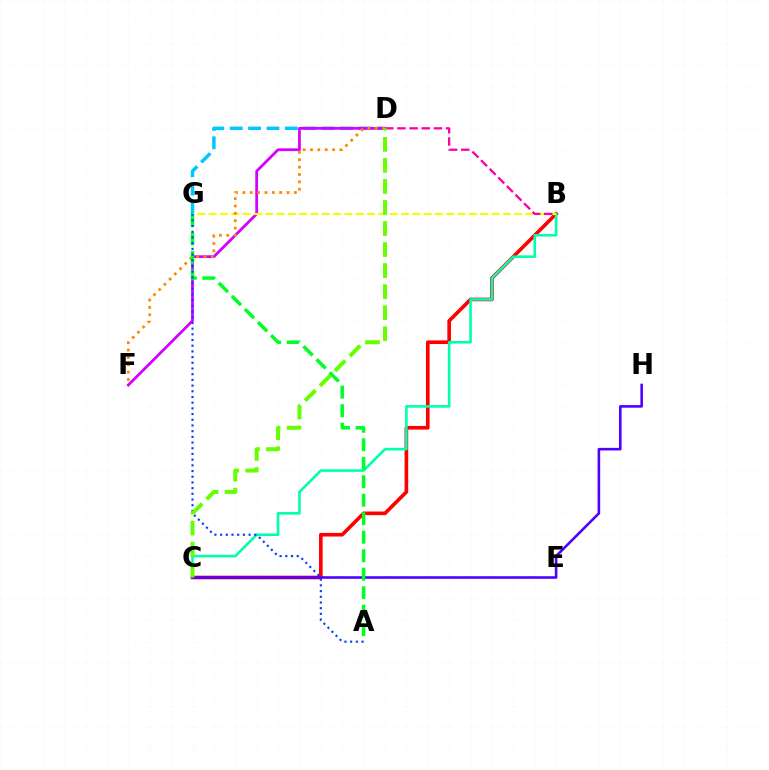{('D', 'G'): [{'color': '#00c7ff', 'line_style': 'dashed', 'thickness': 2.5}], ('D', 'F'): [{'color': '#d600ff', 'line_style': 'solid', 'thickness': 2.0}, {'color': '#ff8800', 'line_style': 'dotted', 'thickness': 2.0}], ('B', 'C'): [{'color': '#ff0000', 'line_style': 'solid', 'thickness': 2.62}, {'color': '#00ffaf', 'line_style': 'solid', 'thickness': 1.88}], ('B', 'G'): [{'color': '#eeff00', 'line_style': 'dashed', 'thickness': 1.54}], ('C', 'H'): [{'color': '#4f00ff', 'line_style': 'solid', 'thickness': 1.87}], ('A', 'G'): [{'color': '#00ff27', 'line_style': 'dashed', 'thickness': 2.51}, {'color': '#003fff', 'line_style': 'dotted', 'thickness': 1.55}], ('B', 'D'): [{'color': '#ff00a0', 'line_style': 'dashed', 'thickness': 1.65}], ('C', 'D'): [{'color': '#66ff00', 'line_style': 'dashed', 'thickness': 2.86}]}